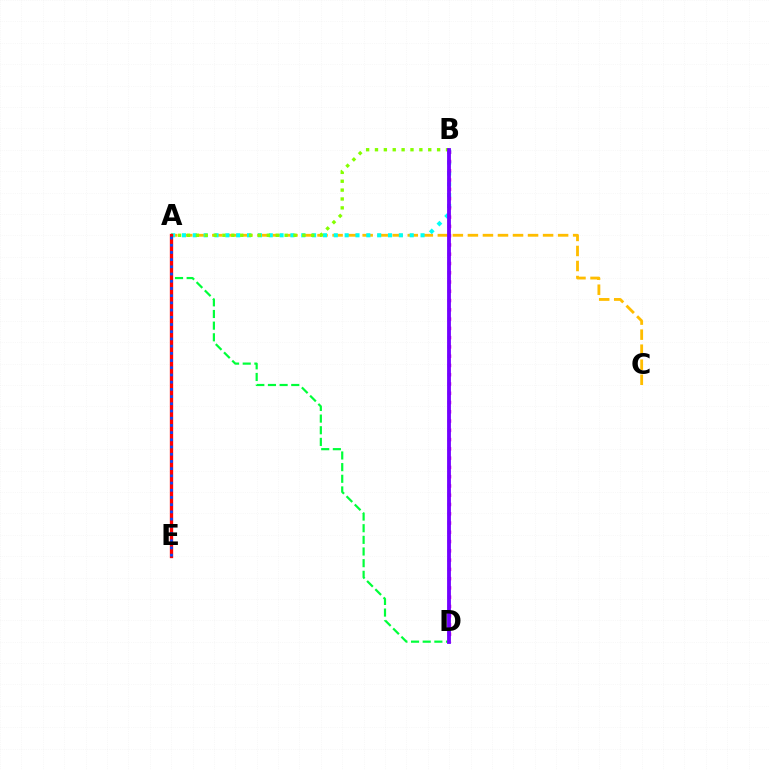{('A', 'C'): [{'color': '#ffbd00', 'line_style': 'dashed', 'thickness': 2.04}], ('A', 'B'): [{'color': '#00fff6', 'line_style': 'dotted', 'thickness': 2.95}, {'color': '#84ff00', 'line_style': 'dotted', 'thickness': 2.41}], ('A', 'D'): [{'color': '#00ff39', 'line_style': 'dashed', 'thickness': 1.58}], ('A', 'E'): [{'color': '#ff0000', 'line_style': 'solid', 'thickness': 2.39}, {'color': '#004bff', 'line_style': 'dotted', 'thickness': 1.96}], ('B', 'D'): [{'color': '#ff00cf', 'line_style': 'dotted', 'thickness': 2.52}, {'color': '#7200ff', 'line_style': 'solid', 'thickness': 2.75}]}